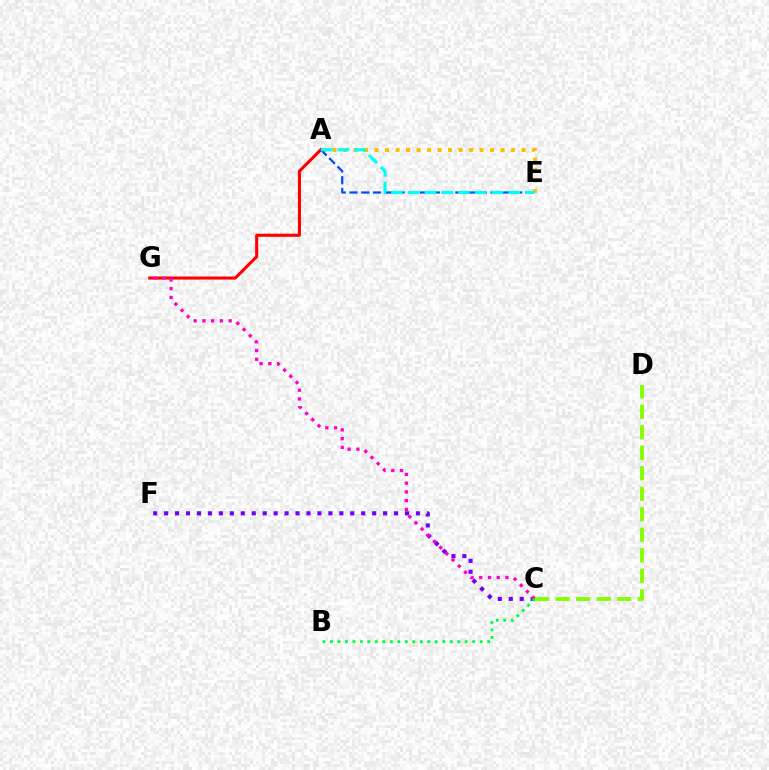{('A', 'G'): [{'color': '#ff0000', 'line_style': 'solid', 'thickness': 2.2}], ('A', 'E'): [{'color': '#ffbd00', 'line_style': 'dotted', 'thickness': 2.85}, {'color': '#004bff', 'line_style': 'dashed', 'thickness': 1.6}, {'color': '#00fff6', 'line_style': 'dashed', 'thickness': 2.28}], ('C', 'F'): [{'color': '#7200ff', 'line_style': 'dotted', 'thickness': 2.97}], ('C', 'G'): [{'color': '#ff00cf', 'line_style': 'dotted', 'thickness': 2.37}], ('B', 'C'): [{'color': '#00ff39', 'line_style': 'dotted', 'thickness': 2.03}], ('C', 'D'): [{'color': '#84ff00', 'line_style': 'dashed', 'thickness': 2.79}]}